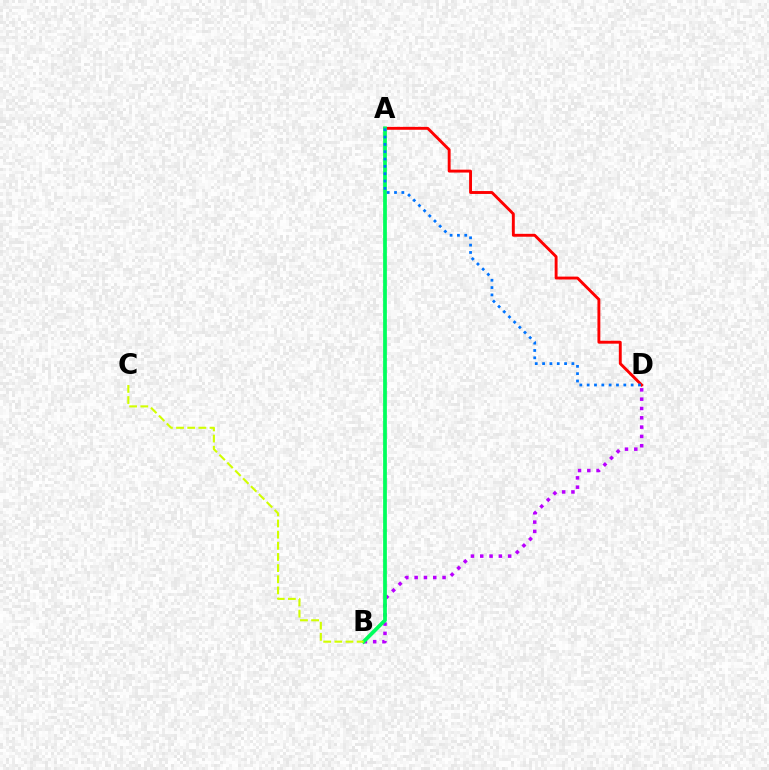{('B', 'D'): [{'color': '#b900ff', 'line_style': 'dotted', 'thickness': 2.53}], ('A', 'D'): [{'color': '#ff0000', 'line_style': 'solid', 'thickness': 2.09}, {'color': '#0074ff', 'line_style': 'dotted', 'thickness': 1.99}], ('A', 'B'): [{'color': '#00ff5c', 'line_style': 'solid', 'thickness': 2.7}], ('B', 'C'): [{'color': '#d1ff00', 'line_style': 'dashed', 'thickness': 1.52}]}